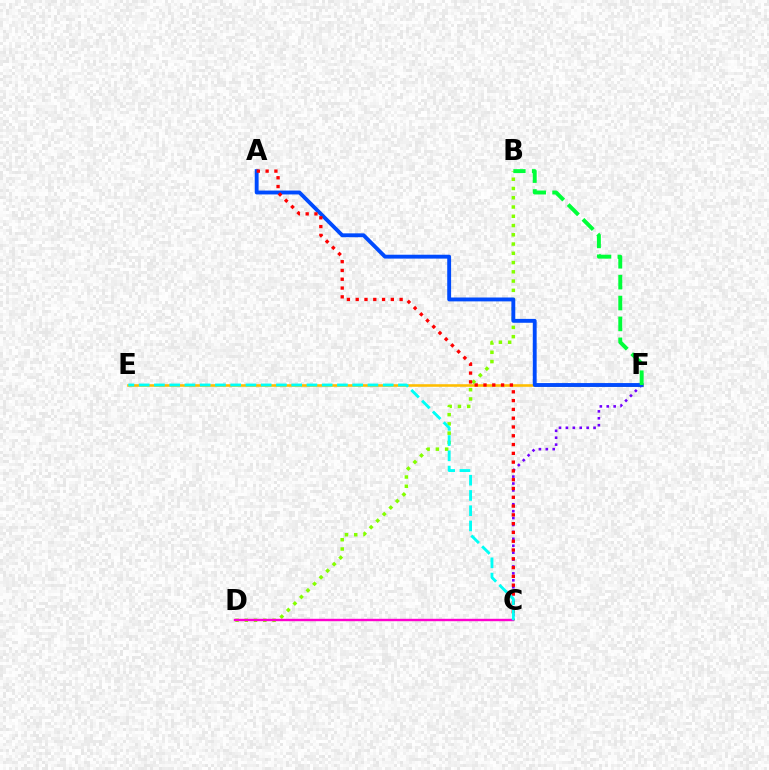{('C', 'F'): [{'color': '#7200ff', 'line_style': 'dotted', 'thickness': 1.88}], ('E', 'F'): [{'color': '#ffbd00', 'line_style': 'solid', 'thickness': 1.86}], ('B', 'D'): [{'color': '#84ff00', 'line_style': 'dotted', 'thickness': 2.52}], ('A', 'F'): [{'color': '#004bff', 'line_style': 'solid', 'thickness': 2.79}], ('B', 'F'): [{'color': '#00ff39', 'line_style': 'dashed', 'thickness': 2.84}], ('A', 'C'): [{'color': '#ff0000', 'line_style': 'dotted', 'thickness': 2.39}], ('C', 'D'): [{'color': '#ff00cf', 'line_style': 'solid', 'thickness': 1.73}], ('C', 'E'): [{'color': '#00fff6', 'line_style': 'dashed', 'thickness': 2.07}]}